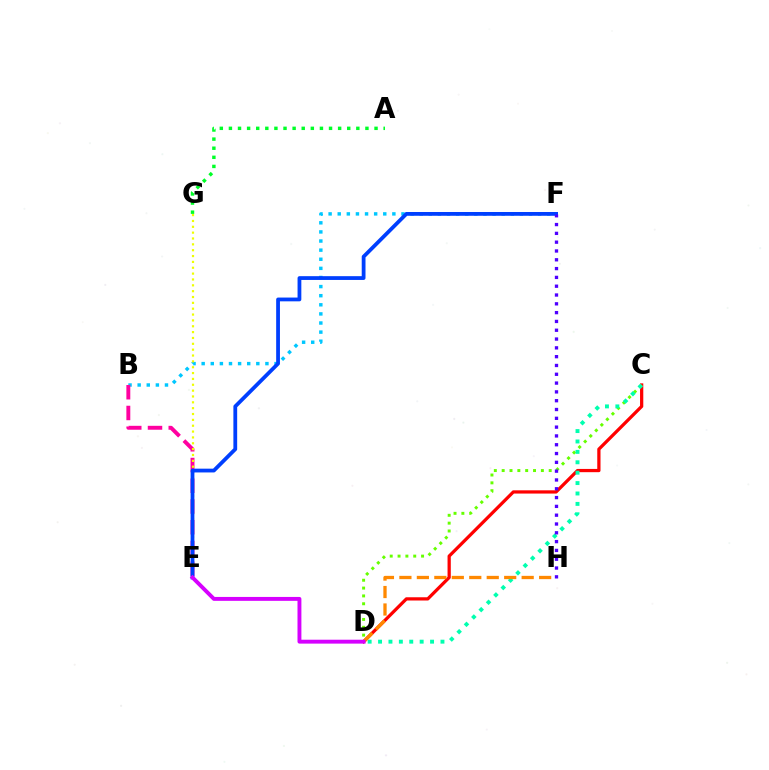{('C', 'D'): [{'color': '#ff0000', 'line_style': 'solid', 'thickness': 2.34}, {'color': '#66ff00', 'line_style': 'dotted', 'thickness': 2.13}, {'color': '#00ffaf', 'line_style': 'dotted', 'thickness': 2.83}], ('B', 'F'): [{'color': '#00c7ff', 'line_style': 'dotted', 'thickness': 2.47}], ('B', 'E'): [{'color': '#ff00a0', 'line_style': 'dashed', 'thickness': 2.82}], ('A', 'G'): [{'color': '#00ff27', 'line_style': 'dotted', 'thickness': 2.47}], ('D', 'H'): [{'color': '#ff8800', 'line_style': 'dashed', 'thickness': 2.37}], ('E', 'G'): [{'color': '#eeff00', 'line_style': 'dotted', 'thickness': 1.59}], ('E', 'F'): [{'color': '#003fff', 'line_style': 'solid', 'thickness': 2.72}], ('D', 'E'): [{'color': '#d600ff', 'line_style': 'solid', 'thickness': 2.81}], ('F', 'H'): [{'color': '#4f00ff', 'line_style': 'dotted', 'thickness': 2.39}]}